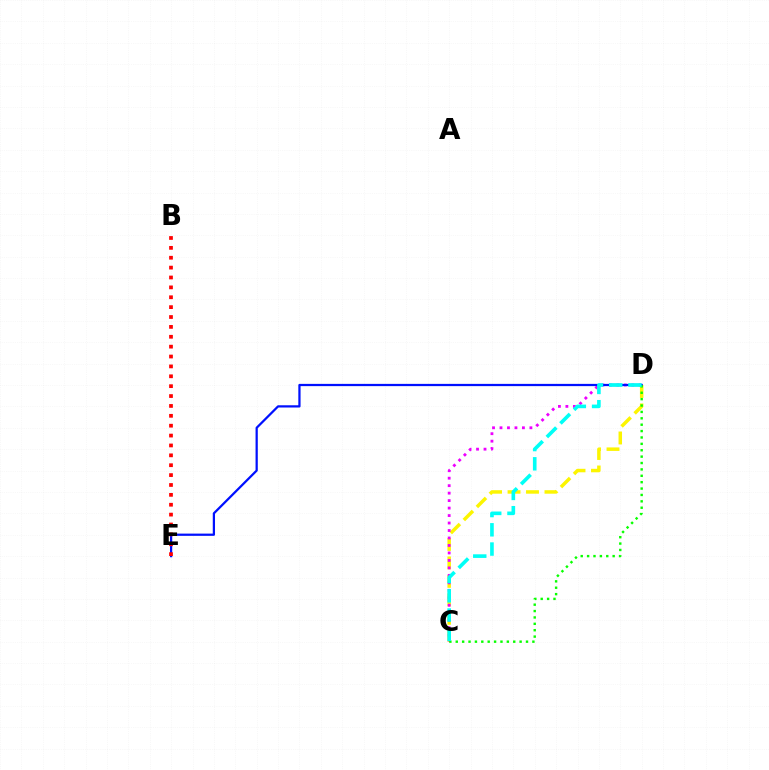{('C', 'D'): [{'color': '#fcf500', 'line_style': 'dashed', 'thickness': 2.51}, {'color': '#ee00ff', 'line_style': 'dotted', 'thickness': 2.03}, {'color': '#08ff00', 'line_style': 'dotted', 'thickness': 1.74}, {'color': '#00fff6', 'line_style': 'dashed', 'thickness': 2.61}], ('D', 'E'): [{'color': '#0010ff', 'line_style': 'solid', 'thickness': 1.61}], ('B', 'E'): [{'color': '#ff0000', 'line_style': 'dotted', 'thickness': 2.68}]}